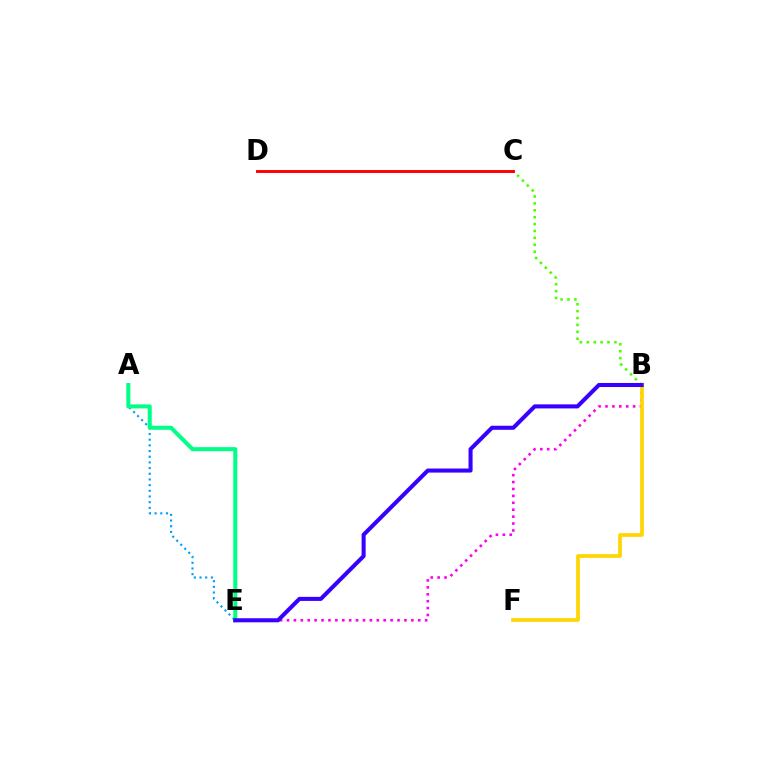{('A', 'E'): [{'color': '#009eff', 'line_style': 'dotted', 'thickness': 1.54}, {'color': '#00ff86', 'line_style': 'solid', 'thickness': 2.91}], ('B', 'E'): [{'color': '#ff00ed', 'line_style': 'dotted', 'thickness': 1.88}, {'color': '#3700ff', 'line_style': 'solid', 'thickness': 2.92}], ('B', 'C'): [{'color': '#4fff00', 'line_style': 'dotted', 'thickness': 1.87}], ('C', 'D'): [{'color': '#ff0000', 'line_style': 'solid', 'thickness': 2.1}], ('B', 'F'): [{'color': '#ffd500', 'line_style': 'solid', 'thickness': 2.66}]}